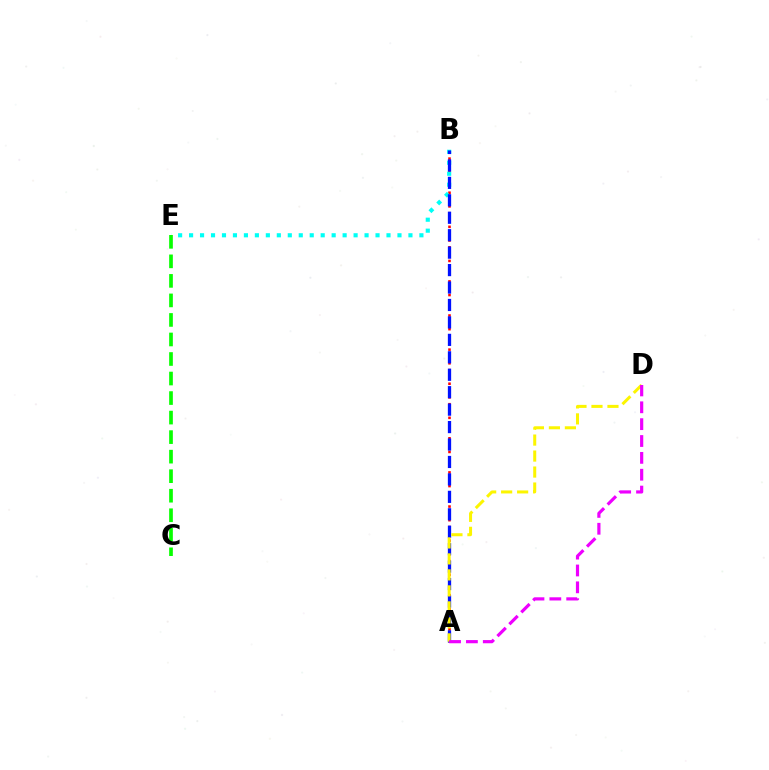{('A', 'B'): [{'color': '#ff0000', 'line_style': 'dotted', 'thickness': 1.85}, {'color': '#0010ff', 'line_style': 'dashed', 'thickness': 2.37}], ('B', 'E'): [{'color': '#00fff6', 'line_style': 'dotted', 'thickness': 2.98}], ('A', 'D'): [{'color': '#fcf500', 'line_style': 'dashed', 'thickness': 2.17}, {'color': '#ee00ff', 'line_style': 'dashed', 'thickness': 2.29}], ('C', 'E'): [{'color': '#08ff00', 'line_style': 'dashed', 'thickness': 2.65}]}